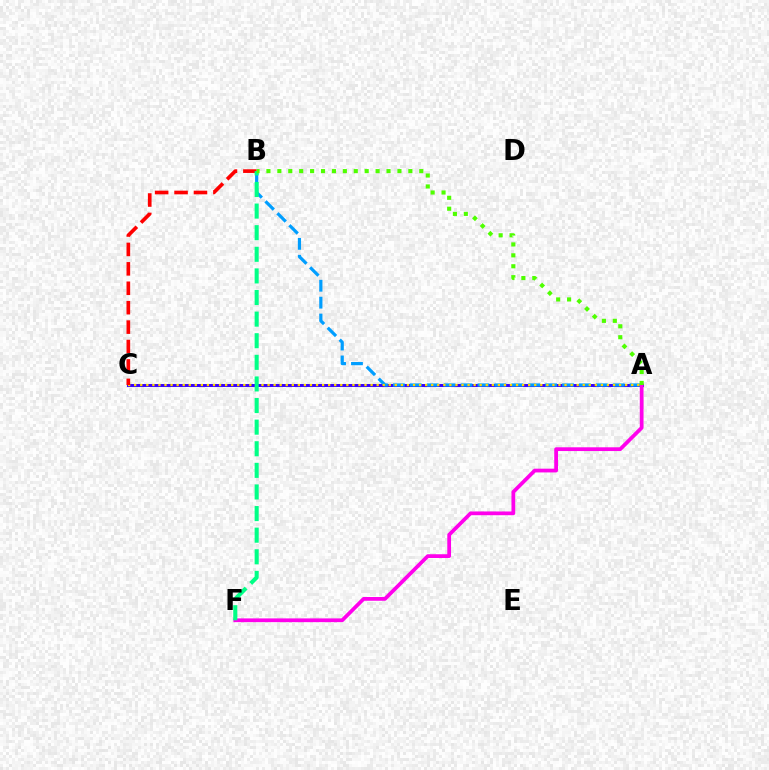{('A', 'C'): [{'color': '#3700ff', 'line_style': 'solid', 'thickness': 2.12}, {'color': '#ffd500', 'line_style': 'dotted', 'thickness': 1.65}], ('A', 'B'): [{'color': '#009eff', 'line_style': 'dashed', 'thickness': 2.3}, {'color': '#4fff00', 'line_style': 'dotted', 'thickness': 2.97}], ('A', 'F'): [{'color': '#ff00ed', 'line_style': 'solid', 'thickness': 2.7}], ('B', 'C'): [{'color': '#ff0000', 'line_style': 'dashed', 'thickness': 2.64}], ('B', 'F'): [{'color': '#00ff86', 'line_style': 'dashed', 'thickness': 2.94}]}